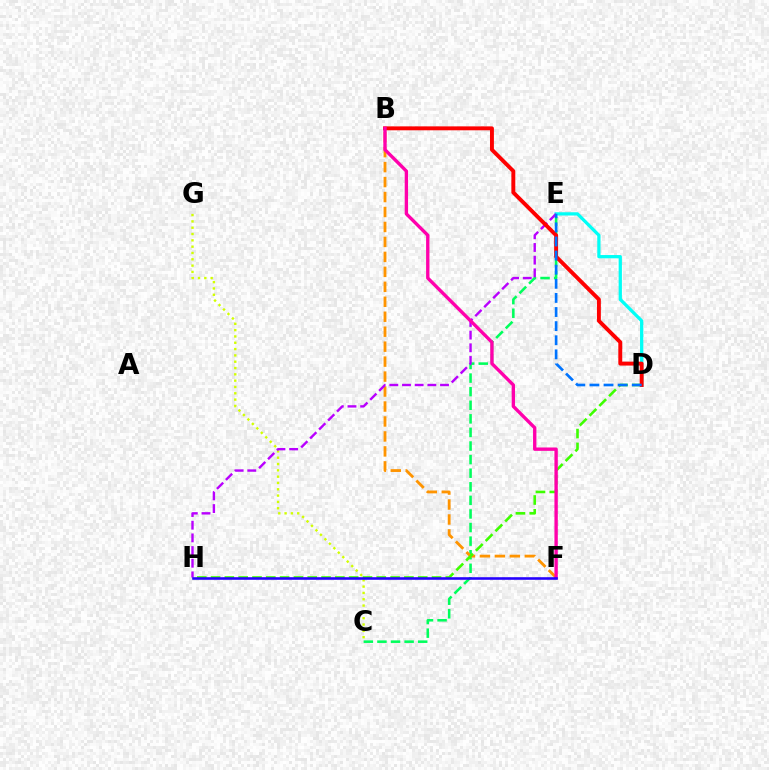{('C', 'E'): [{'color': '#00ff5c', 'line_style': 'dashed', 'thickness': 1.85}], ('B', 'F'): [{'color': '#ff9400', 'line_style': 'dashed', 'thickness': 2.03}, {'color': '#ff00ac', 'line_style': 'solid', 'thickness': 2.42}], ('D', 'E'): [{'color': '#00fff6', 'line_style': 'solid', 'thickness': 2.35}, {'color': '#0074ff', 'line_style': 'dashed', 'thickness': 1.92}], ('D', 'H'): [{'color': '#3dff00', 'line_style': 'dashed', 'thickness': 1.88}], ('C', 'G'): [{'color': '#d1ff00', 'line_style': 'dotted', 'thickness': 1.72}], ('E', 'H'): [{'color': '#b900ff', 'line_style': 'dashed', 'thickness': 1.72}], ('B', 'D'): [{'color': '#ff0000', 'line_style': 'solid', 'thickness': 2.82}], ('F', 'H'): [{'color': '#2500ff', 'line_style': 'solid', 'thickness': 1.86}]}